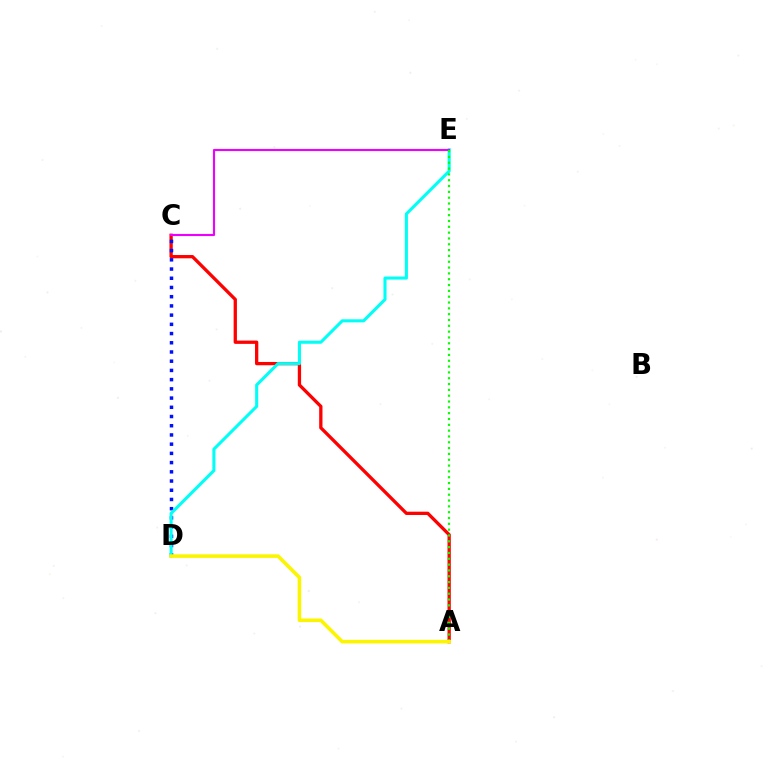{('A', 'C'): [{'color': '#ff0000', 'line_style': 'solid', 'thickness': 2.37}], ('C', 'D'): [{'color': '#0010ff', 'line_style': 'dotted', 'thickness': 2.5}], ('D', 'E'): [{'color': '#00fff6', 'line_style': 'solid', 'thickness': 2.21}], ('C', 'E'): [{'color': '#ee00ff', 'line_style': 'solid', 'thickness': 1.52}], ('A', 'E'): [{'color': '#08ff00', 'line_style': 'dotted', 'thickness': 1.58}], ('A', 'D'): [{'color': '#fcf500', 'line_style': 'solid', 'thickness': 2.57}]}